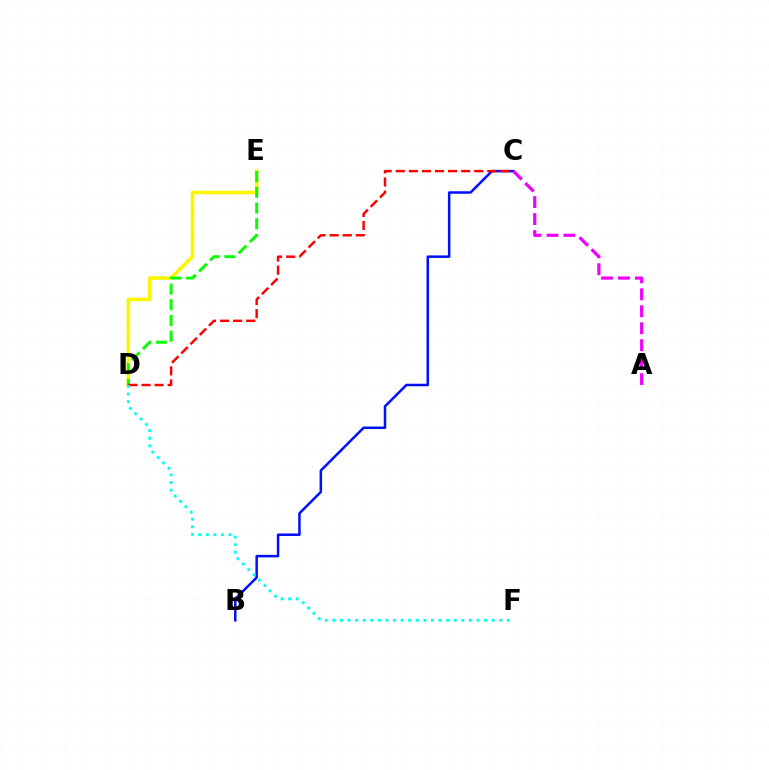{('D', 'E'): [{'color': '#fcf500', 'line_style': 'solid', 'thickness': 2.58}, {'color': '#08ff00', 'line_style': 'dashed', 'thickness': 2.14}], ('B', 'C'): [{'color': '#0010ff', 'line_style': 'solid', 'thickness': 1.81}], ('C', 'D'): [{'color': '#ff0000', 'line_style': 'dashed', 'thickness': 1.78}], ('D', 'F'): [{'color': '#00fff6', 'line_style': 'dotted', 'thickness': 2.06}], ('A', 'C'): [{'color': '#ee00ff', 'line_style': 'dashed', 'thickness': 2.3}]}